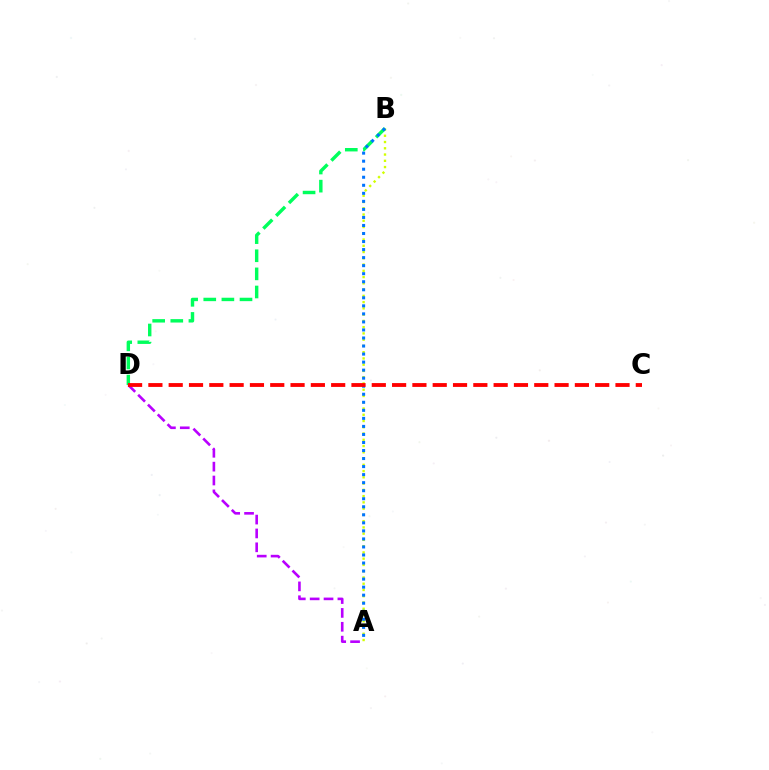{('A', 'D'): [{'color': '#b900ff', 'line_style': 'dashed', 'thickness': 1.88}], ('A', 'B'): [{'color': '#d1ff00', 'line_style': 'dotted', 'thickness': 1.7}, {'color': '#0074ff', 'line_style': 'dotted', 'thickness': 2.18}], ('B', 'D'): [{'color': '#00ff5c', 'line_style': 'dashed', 'thickness': 2.46}], ('C', 'D'): [{'color': '#ff0000', 'line_style': 'dashed', 'thickness': 2.76}]}